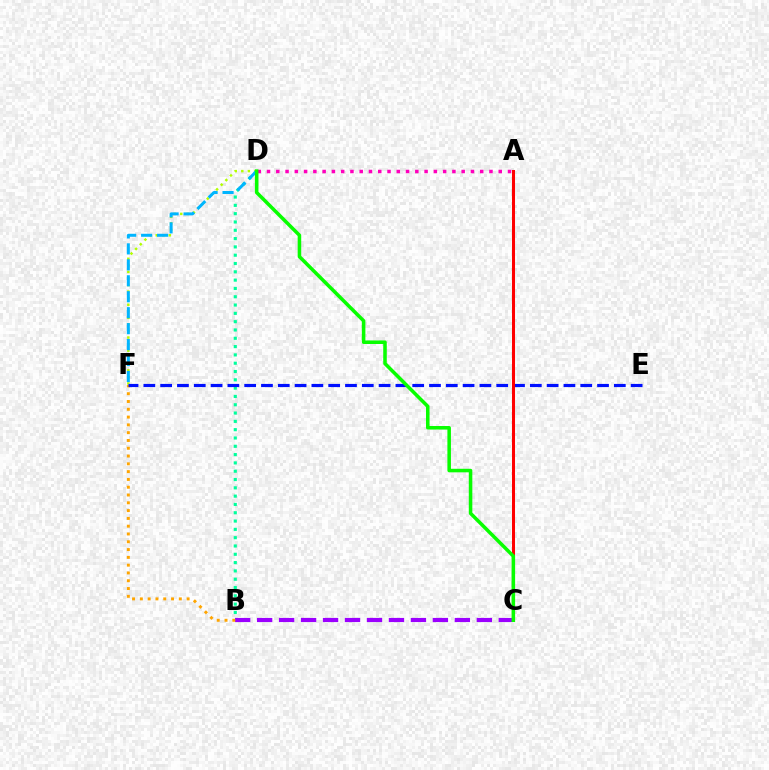{('D', 'F'): [{'color': '#b3ff00', 'line_style': 'dotted', 'thickness': 1.78}, {'color': '#00b5ff', 'line_style': 'dashed', 'thickness': 2.17}], ('B', 'D'): [{'color': '#00ff9d', 'line_style': 'dotted', 'thickness': 2.26}], ('B', 'C'): [{'color': '#9b00ff', 'line_style': 'dashed', 'thickness': 2.98}], ('B', 'F'): [{'color': '#ffa500', 'line_style': 'dotted', 'thickness': 2.12}], ('E', 'F'): [{'color': '#0010ff', 'line_style': 'dashed', 'thickness': 2.28}], ('A', 'D'): [{'color': '#ff00bd', 'line_style': 'dotted', 'thickness': 2.52}], ('A', 'C'): [{'color': '#ff0000', 'line_style': 'solid', 'thickness': 2.18}], ('C', 'D'): [{'color': '#08ff00', 'line_style': 'solid', 'thickness': 2.55}]}